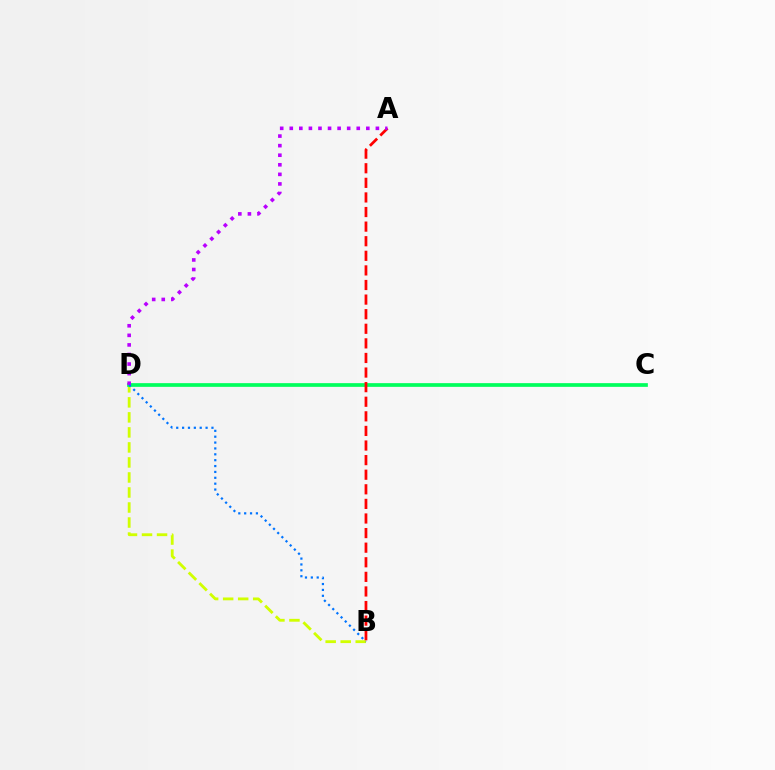{('B', 'D'): [{'color': '#d1ff00', 'line_style': 'dashed', 'thickness': 2.04}, {'color': '#0074ff', 'line_style': 'dotted', 'thickness': 1.6}], ('C', 'D'): [{'color': '#00ff5c', 'line_style': 'solid', 'thickness': 2.67}], ('A', 'B'): [{'color': '#ff0000', 'line_style': 'dashed', 'thickness': 1.98}], ('A', 'D'): [{'color': '#b900ff', 'line_style': 'dotted', 'thickness': 2.6}]}